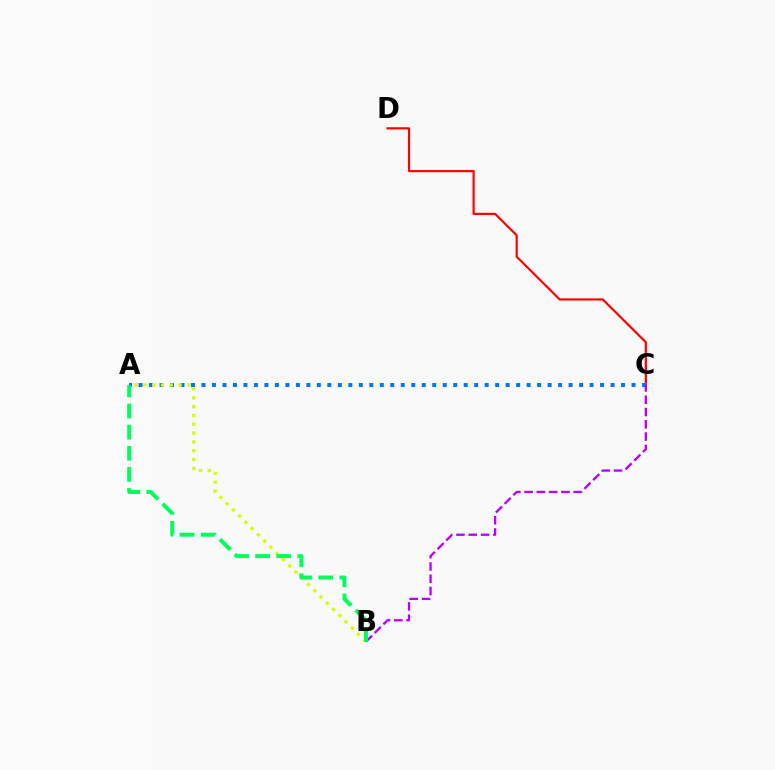{('C', 'D'): [{'color': '#ff0000', 'line_style': 'solid', 'thickness': 1.57}], ('A', 'C'): [{'color': '#0074ff', 'line_style': 'dotted', 'thickness': 2.85}], ('B', 'C'): [{'color': '#b900ff', 'line_style': 'dashed', 'thickness': 1.67}], ('A', 'B'): [{'color': '#d1ff00', 'line_style': 'dotted', 'thickness': 2.4}, {'color': '#00ff5c', 'line_style': 'dashed', 'thickness': 2.87}]}